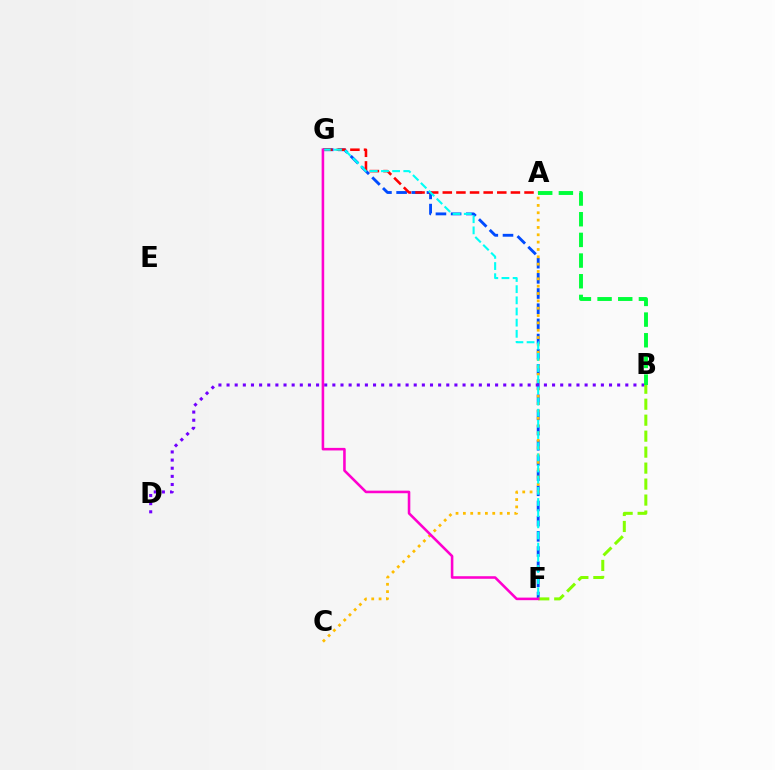{('F', 'G'): [{'color': '#004bff', 'line_style': 'dashed', 'thickness': 2.06}, {'color': '#00fff6', 'line_style': 'dashed', 'thickness': 1.52}, {'color': '#ff00cf', 'line_style': 'solid', 'thickness': 1.85}], ('A', 'G'): [{'color': '#ff0000', 'line_style': 'dashed', 'thickness': 1.85}], ('B', 'D'): [{'color': '#7200ff', 'line_style': 'dotted', 'thickness': 2.21}], ('A', 'B'): [{'color': '#00ff39', 'line_style': 'dashed', 'thickness': 2.81}], ('B', 'F'): [{'color': '#84ff00', 'line_style': 'dashed', 'thickness': 2.17}], ('A', 'C'): [{'color': '#ffbd00', 'line_style': 'dotted', 'thickness': 1.99}]}